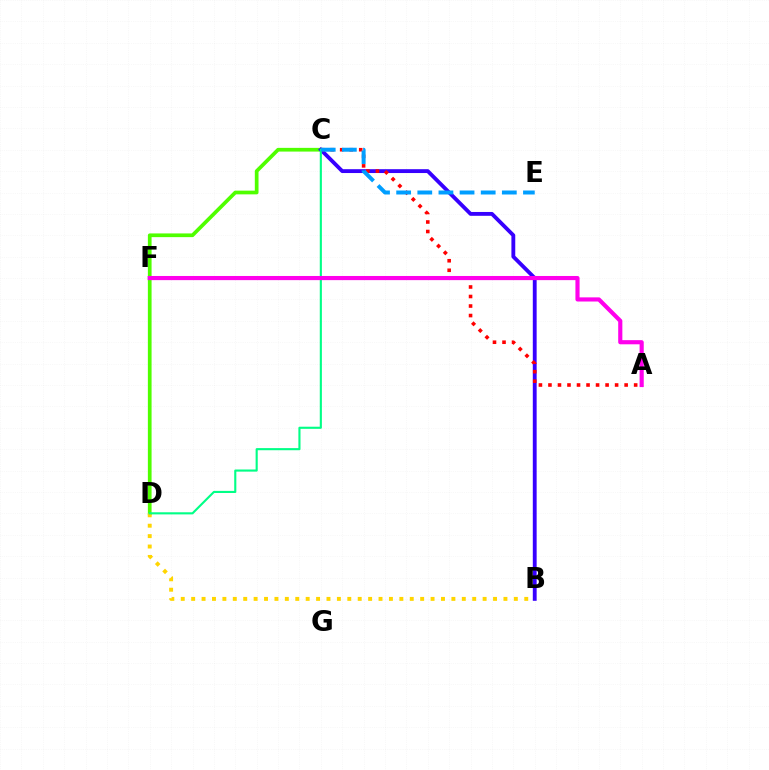{('C', 'D'): [{'color': '#4fff00', 'line_style': 'solid', 'thickness': 2.67}, {'color': '#00ff86', 'line_style': 'solid', 'thickness': 1.52}], ('B', 'C'): [{'color': '#3700ff', 'line_style': 'solid', 'thickness': 2.77}], ('B', 'D'): [{'color': '#ffd500', 'line_style': 'dotted', 'thickness': 2.83}], ('A', 'C'): [{'color': '#ff0000', 'line_style': 'dotted', 'thickness': 2.59}], ('C', 'E'): [{'color': '#009eff', 'line_style': 'dashed', 'thickness': 2.87}], ('A', 'F'): [{'color': '#ff00ed', 'line_style': 'solid', 'thickness': 2.99}]}